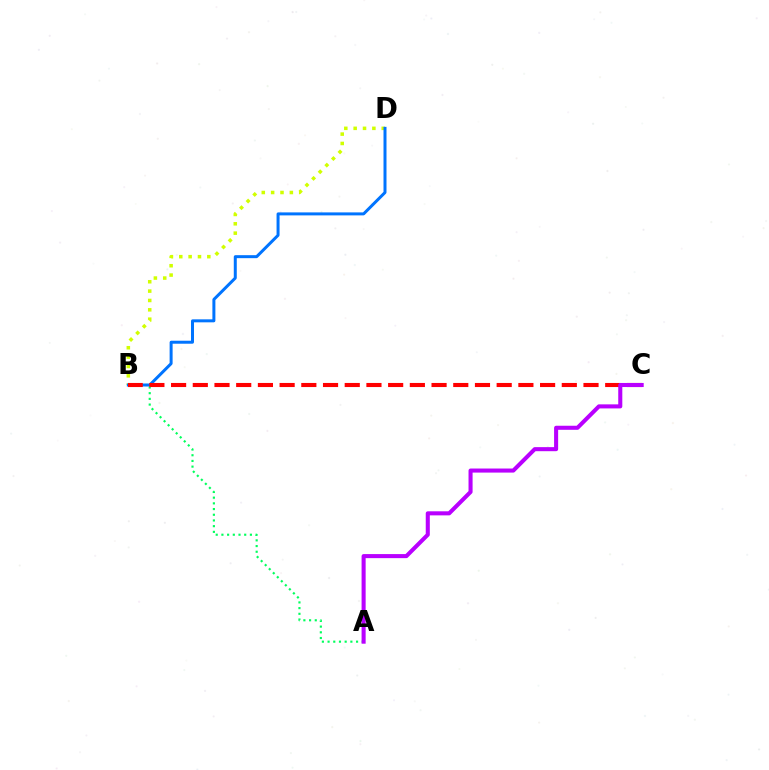{('B', 'D'): [{'color': '#d1ff00', 'line_style': 'dotted', 'thickness': 2.54}, {'color': '#0074ff', 'line_style': 'solid', 'thickness': 2.15}], ('A', 'B'): [{'color': '#00ff5c', 'line_style': 'dotted', 'thickness': 1.55}], ('B', 'C'): [{'color': '#ff0000', 'line_style': 'dashed', 'thickness': 2.95}], ('A', 'C'): [{'color': '#b900ff', 'line_style': 'solid', 'thickness': 2.92}]}